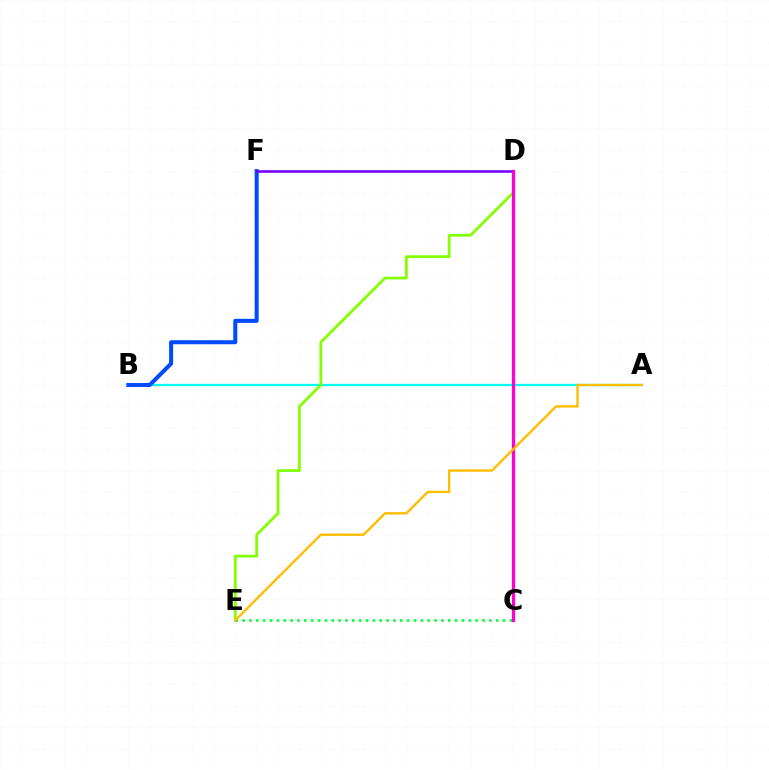{('A', 'B'): [{'color': '#00fff6', 'line_style': 'solid', 'thickness': 1.65}], ('D', 'E'): [{'color': '#84ff00', 'line_style': 'solid', 'thickness': 2.0}], ('C', 'D'): [{'color': '#ff0000', 'line_style': 'solid', 'thickness': 1.92}, {'color': '#ff00cf', 'line_style': 'solid', 'thickness': 2.35}], ('C', 'E'): [{'color': '#00ff39', 'line_style': 'dotted', 'thickness': 1.86}], ('B', 'F'): [{'color': '#004bff', 'line_style': 'solid', 'thickness': 2.91}], ('D', 'F'): [{'color': '#7200ff', 'line_style': 'solid', 'thickness': 1.86}], ('A', 'E'): [{'color': '#ffbd00', 'line_style': 'solid', 'thickness': 1.71}]}